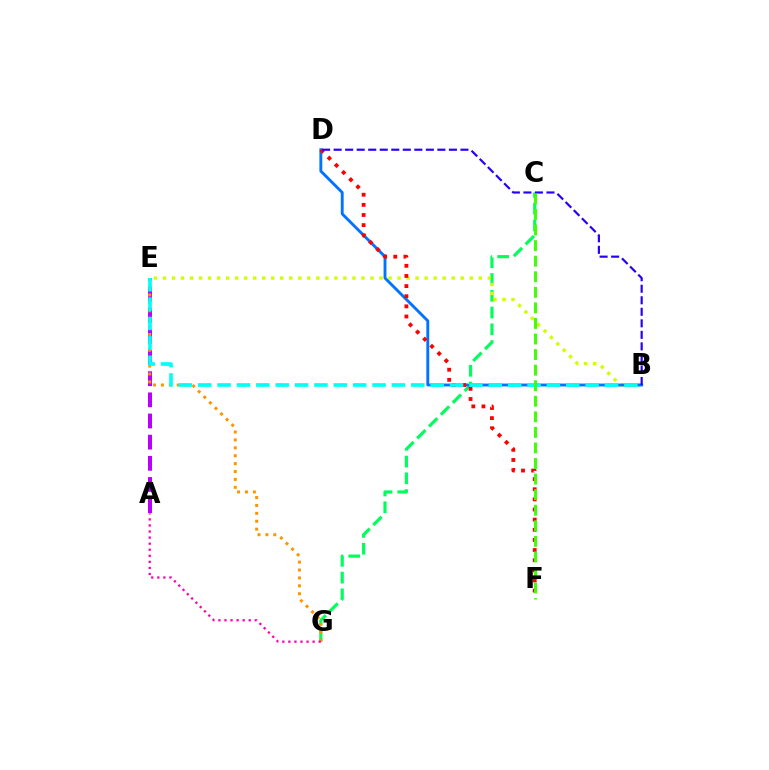{('A', 'E'): [{'color': '#b900ff', 'line_style': 'dashed', 'thickness': 2.87}], ('C', 'G'): [{'color': '#00ff5c', 'line_style': 'dashed', 'thickness': 2.28}], ('B', 'E'): [{'color': '#d1ff00', 'line_style': 'dotted', 'thickness': 2.45}, {'color': '#00fff6', 'line_style': 'dashed', 'thickness': 2.63}], ('B', 'D'): [{'color': '#0074ff', 'line_style': 'solid', 'thickness': 2.07}, {'color': '#2500ff', 'line_style': 'dashed', 'thickness': 1.57}], ('E', 'G'): [{'color': '#ff9400', 'line_style': 'dotted', 'thickness': 2.15}], ('D', 'F'): [{'color': '#ff0000', 'line_style': 'dotted', 'thickness': 2.75}], ('A', 'G'): [{'color': '#ff00ac', 'line_style': 'dotted', 'thickness': 1.65}], ('C', 'F'): [{'color': '#3dff00', 'line_style': 'dashed', 'thickness': 2.11}]}